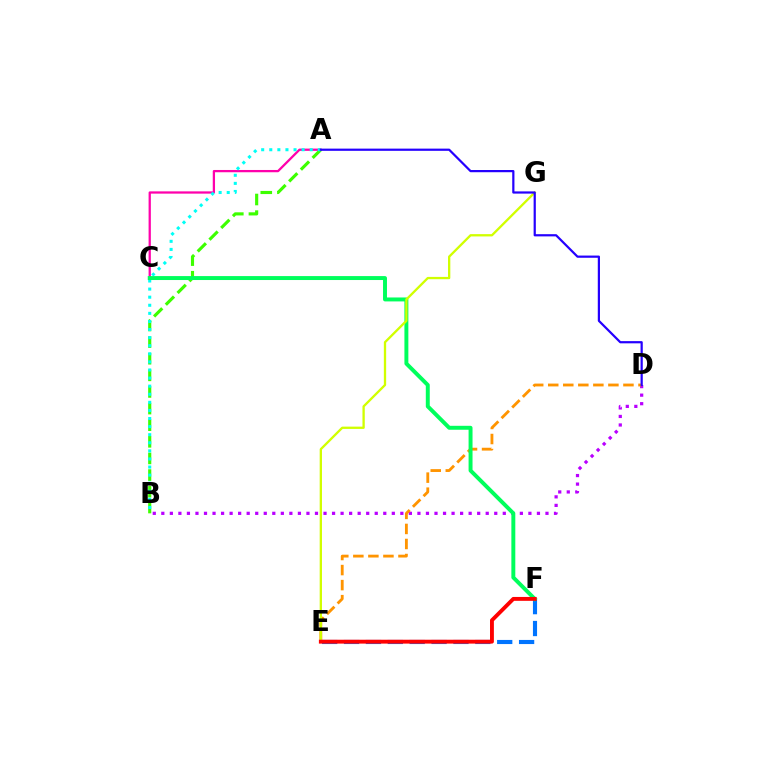{('A', 'C'): [{'color': '#ff00ac', 'line_style': 'solid', 'thickness': 1.63}], ('B', 'D'): [{'color': '#b900ff', 'line_style': 'dotted', 'thickness': 2.32}], ('A', 'B'): [{'color': '#3dff00', 'line_style': 'dashed', 'thickness': 2.26}, {'color': '#00fff6', 'line_style': 'dotted', 'thickness': 2.2}], ('D', 'E'): [{'color': '#ff9400', 'line_style': 'dashed', 'thickness': 2.04}], ('E', 'F'): [{'color': '#0074ff', 'line_style': 'dashed', 'thickness': 2.97}, {'color': '#ff0000', 'line_style': 'solid', 'thickness': 2.79}], ('C', 'F'): [{'color': '#00ff5c', 'line_style': 'solid', 'thickness': 2.84}], ('E', 'G'): [{'color': '#d1ff00', 'line_style': 'solid', 'thickness': 1.66}], ('A', 'D'): [{'color': '#2500ff', 'line_style': 'solid', 'thickness': 1.59}]}